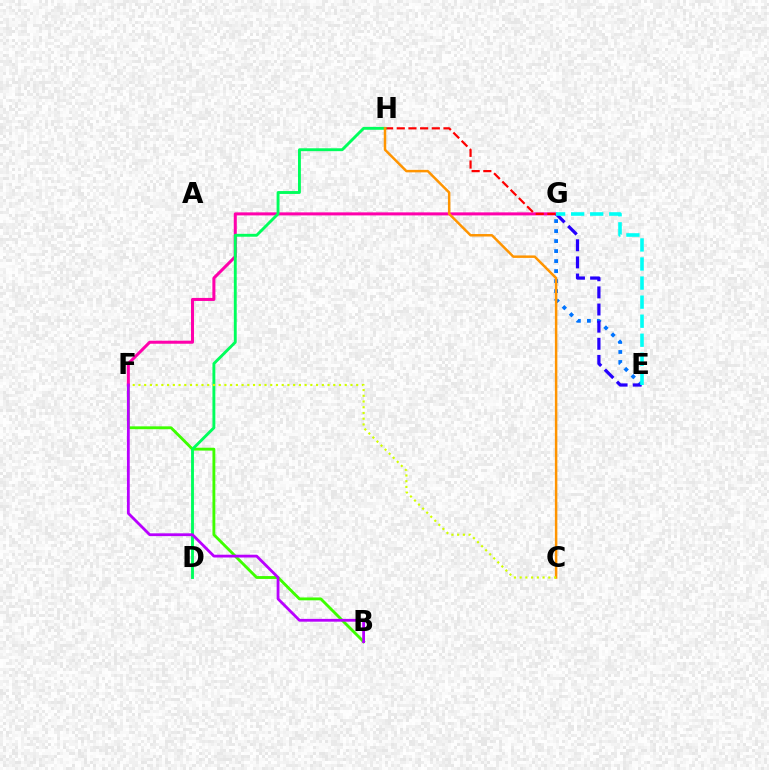{('E', 'G'): [{'color': '#0074ff', 'line_style': 'dotted', 'thickness': 2.72}, {'color': '#2500ff', 'line_style': 'dashed', 'thickness': 2.33}, {'color': '#00fff6', 'line_style': 'dashed', 'thickness': 2.59}], ('B', 'F'): [{'color': '#3dff00', 'line_style': 'solid', 'thickness': 2.06}, {'color': '#b900ff', 'line_style': 'solid', 'thickness': 2.01}], ('F', 'G'): [{'color': '#ff00ac', 'line_style': 'solid', 'thickness': 2.18}], ('G', 'H'): [{'color': '#ff0000', 'line_style': 'dashed', 'thickness': 1.59}], ('D', 'H'): [{'color': '#00ff5c', 'line_style': 'solid', 'thickness': 2.08}], ('C', 'H'): [{'color': '#ff9400', 'line_style': 'solid', 'thickness': 1.79}], ('C', 'F'): [{'color': '#d1ff00', 'line_style': 'dotted', 'thickness': 1.56}]}